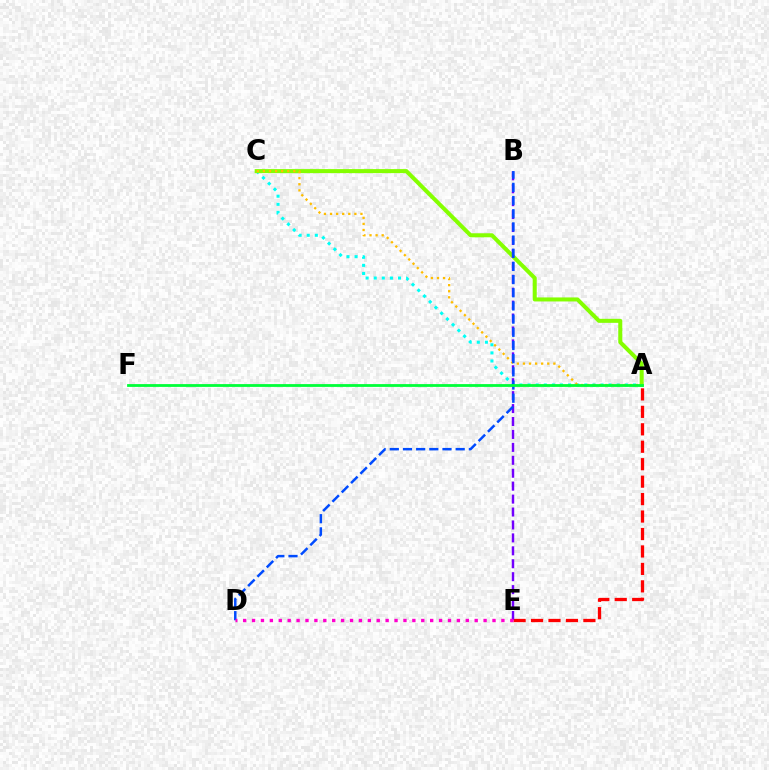{('A', 'C'): [{'color': '#00fff6', 'line_style': 'dotted', 'thickness': 2.2}, {'color': '#84ff00', 'line_style': 'solid', 'thickness': 2.9}, {'color': '#ffbd00', 'line_style': 'dotted', 'thickness': 1.65}], ('A', 'E'): [{'color': '#ff0000', 'line_style': 'dashed', 'thickness': 2.37}], ('B', 'E'): [{'color': '#7200ff', 'line_style': 'dashed', 'thickness': 1.76}], ('B', 'D'): [{'color': '#004bff', 'line_style': 'dashed', 'thickness': 1.79}], ('A', 'F'): [{'color': '#00ff39', 'line_style': 'solid', 'thickness': 2.01}], ('D', 'E'): [{'color': '#ff00cf', 'line_style': 'dotted', 'thickness': 2.42}]}